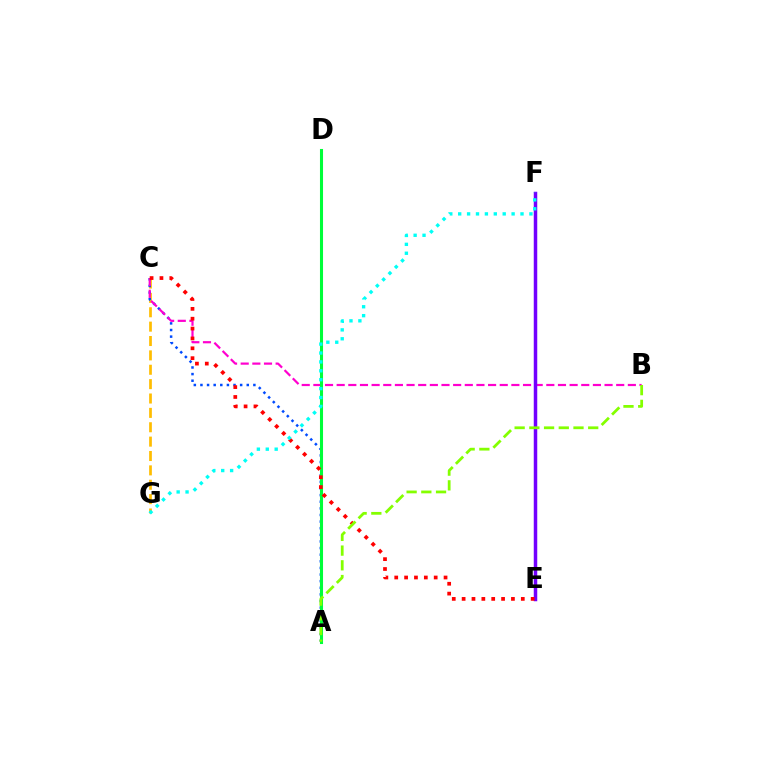{('C', 'G'): [{'color': '#ffbd00', 'line_style': 'dashed', 'thickness': 1.95}], ('A', 'C'): [{'color': '#004bff', 'line_style': 'dotted', 'thickness': 1.8}], ('B', 'C'): [{'color': '#ff00cf', 'line_style': 'dashed', 'thickness': 1.58}], ('A', 'D'): [{'color': '#00ff39', 'line_style': 'solid', 'thickness': 2.21}], ('E', 'F'): [{'color': '#7200ff', 'line_style': 'solid', 'thickness': 2.51}], ('C', 'E'): [{'color': '#ff0000', 'line_style': 'dotted', 'thickness': 2.68}], ('A', 'B'): [{'color': '#84ff00', 'line_style': 'dashed', 'thickness': 2.0}], ('F', 'G'): [{'color': '#00fff6', 'line_style': 'dotted', 'thickness': 2.42}]}